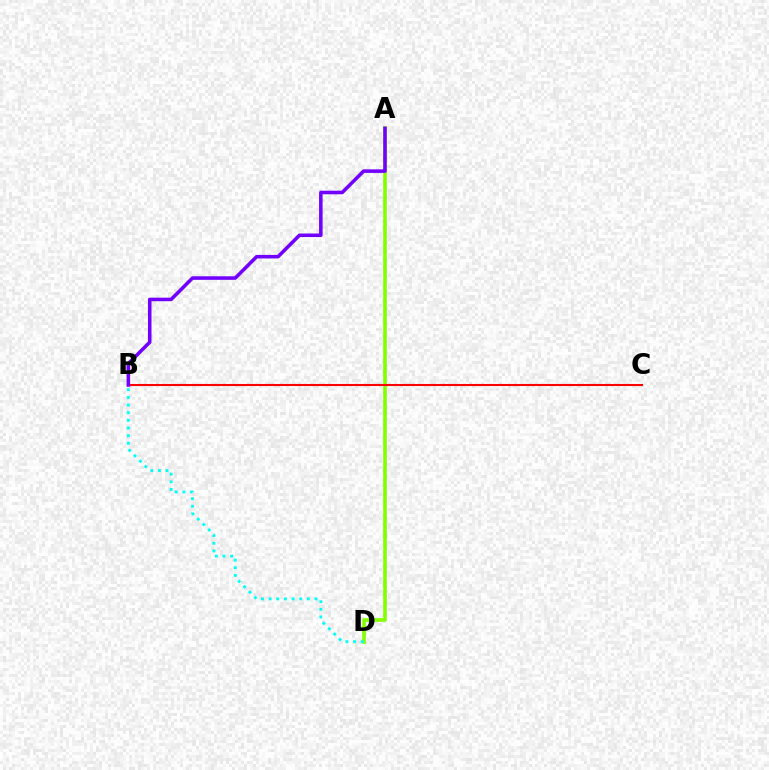{('A', 'D'): [{'color': '#84ff00', 'line_style': 'solid', 'thickness': 2.62}], ('B', 'D'): [{'color': '#00fff6', 'line_style': 'dotted', 'thickness': 2.08}], ('B', 'C'): [{'color': '#ff0000', 'line_style': 'solid', 'thickness': 1.51}], ('A', 'B'): [{'color': '#7200ff', 'line_style': 'solid', 'thickness': 2.55}]}